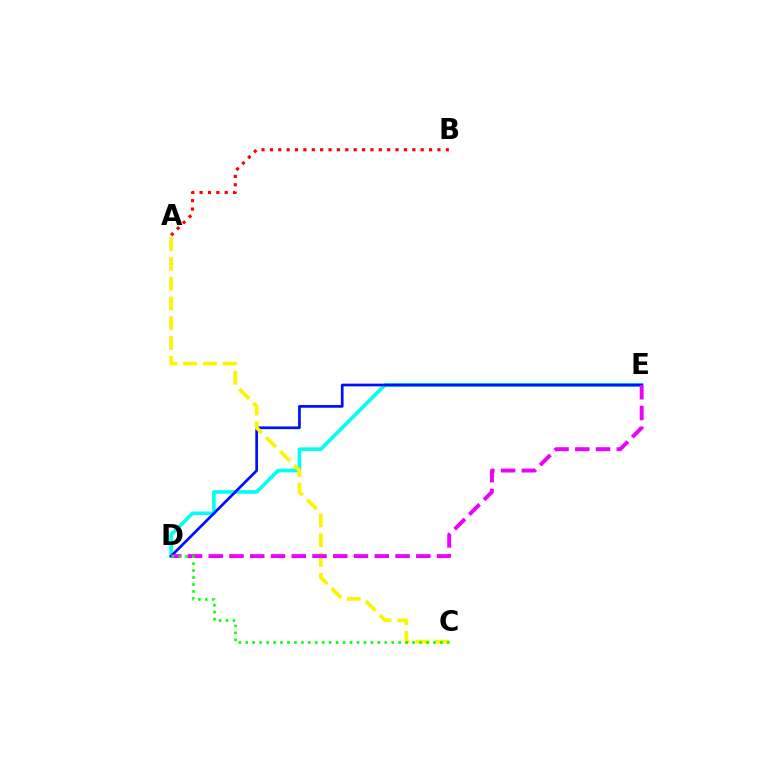{('D', 'E'): [{'color': '#00fff6', 'line_style': 'solid', 'thickness': 2.61}, {'color': '#0010ff', 'line_style': 'solid', 'thickness': 1.95}, {'color': '#ee00ff', 'line_style': 'dashed', 'thickness': 2.82}], ('A', 'C'): [{'color': '#fcf500', 'line_style': 'dashed', 'thickness': 2.69}], ('A', 'B'): [{'color': '#ff0000', 'line_style': 'dotted', 'thickness': 2.28}], ('C', 'D'): [{'color': '#08ff00', 'line_style': 'dotted', 'thickness': 1.89}]}